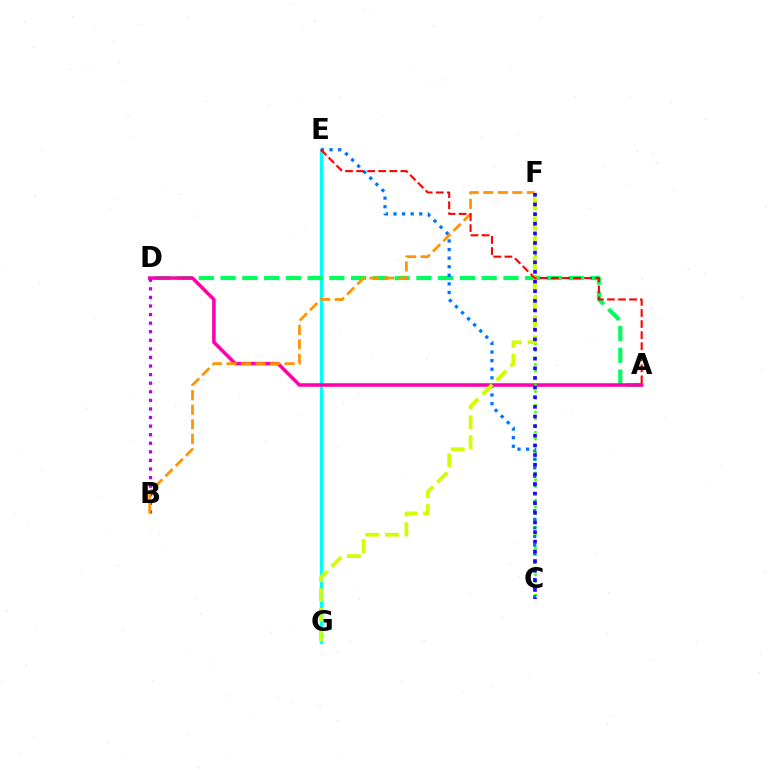{('E', 'G'): [{'color': '#00fff6', 'line_style': 'solid', 'thickness': 2.4}], ('A', 'D'): [{'color': '#00ff5c', 'line_style': 'dashed', 'thickness': 2.96}, {'color': '#ff00ac', 'line_style': 'solid', 'thickness': 2.54}], ('C', 'F'): [{'color': '#3dff00', 'line_style': 'dotted', 'thickness': 1.84}, {'color': '#2500ff', 'line_style': 'dotted', 'thickness': 2.62}], ('C', 'E'): [{'color': '#0074ff', 'line_style': 'dotted', 'thickness': 2.33}], ('B', 'D'): [{'color': '#b900ff', 'line_style': 'dotted', 'thickness': 2.33}], ('F', 'G'): [{'color': '#d1ff00', 'line_style': 'dashed', 'thickness': 2.69}], ('B', 'F'): [{'color': '#ff9400', 'line_style': 'dashed', 'thickness': 1.97}], ('A', 'E'): [{'color': '#ff0000', 'line_style': 'dashed', 'thickness': 1.5}]}